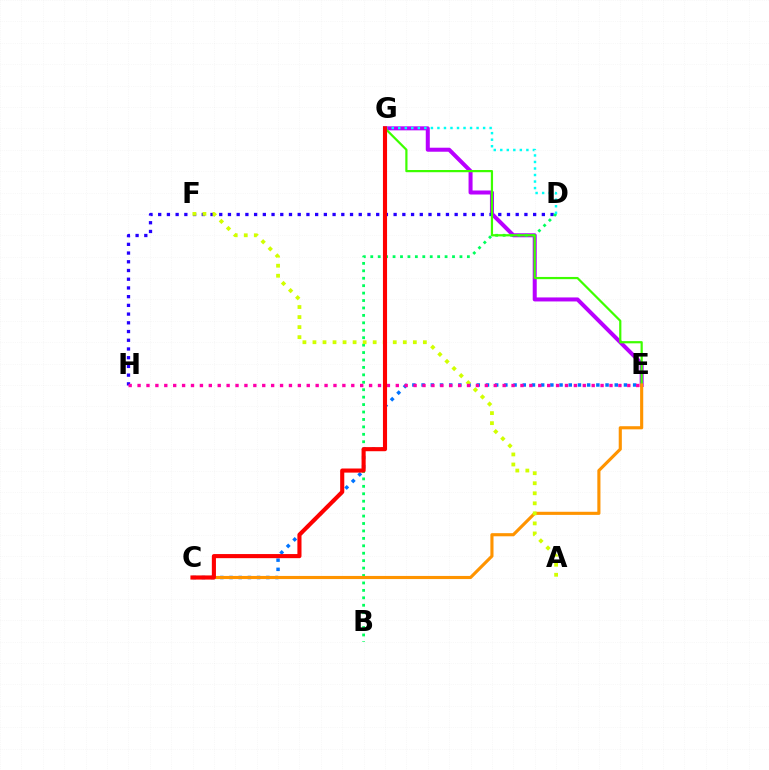{('E', 'G'): [{'color': '#b900ff', 'line_style': 'solid', 'thickness': 2.89}, {'color': '#3dff00', 'line_style': 'solid', 'thickness': 1.59}], ('C', 'E'): [{'color': '#0074ff', 'line_style': 'dotted', 'thickness': 2.5}, {'color': '#ff9400', 'line_style': 'solid', 'thickness': 2.25}], ('D', 'H'): [{'color': '#2500ff', 'line_style': 'dotted', 'thickness': 2.37}], ('B', 'D'): [{'color': '#00ff5c', 'line_style': 'dotted', 'thickness': 2.02}], ('A', 'F'): [{'color': '#d1ff00', 'line_style': 'dotted', 'thickness': 2.73}], ('D', 'G'): [{'color': '#00fff6', 'line_style': 'dotted', 'thickness': 1.77}], ('E', 'H'): [{'color': '#ff00ac', 'line_style': 'dotted', 'thickness': 2.42}], ('C', 'G'): [{'color': '#ff0000', 'line_style': 'solid', 'thickness': 2.96}]}